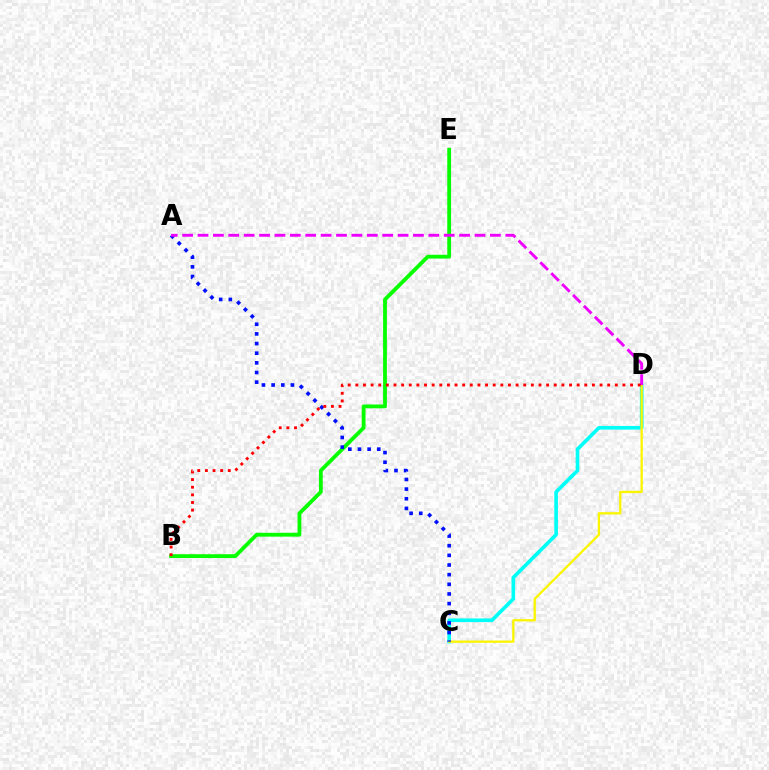{('B', 'E'): [{'color': '#08ff00', 'line_style': 'solid', 'thickness': 2.74}], ('C', 'D'): [{'color': '#00fff6', 'line_style': 'solid', 'thickness': 2.62}, {'color': '#fcf500', 'line_style': 'solid', 'thickness': 1.66}], ('A', 'C'): [{'color': '#0010ff', 'line_style': 'dotted', 'thickness': 2.62}], ('A', 'D'): [{'color': '#ee00ff', 'line_style': 'dashed', 'thickness': 2.09}], ('B', 'D'): [{'color': '#ff0000', 'line_style': 'dotted', 'thickness': 2.07}]}